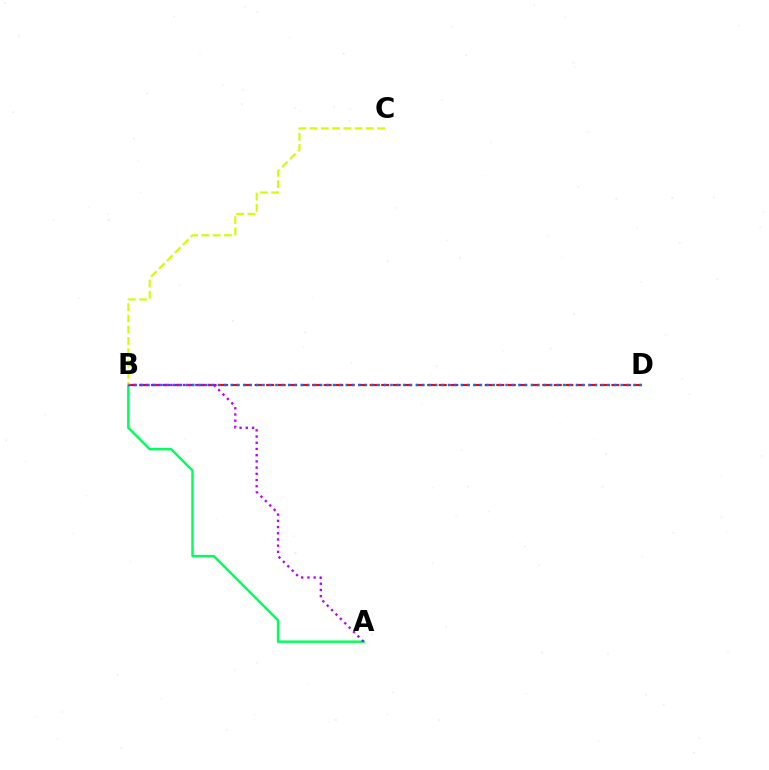{('A', 'B'): [{'color': '#00ff5c', 'line_style': 'solid', 'thickness': 1.76}, {'color': '#b900ff', 'line_style': 'dotted', 'thickness': 1.69}], ('B', 'D'): [{'color': '#ff0000', 'line_style': 'dashed', 'thickness': 1.56}, {'color': '#0074ff', 'line_style': 'dotted', 'thickness': 1.74}], ('B', 'C'): [{'color': '#d1ff00', 'line_style': 'dashed', 'thickness': 1.53}]}